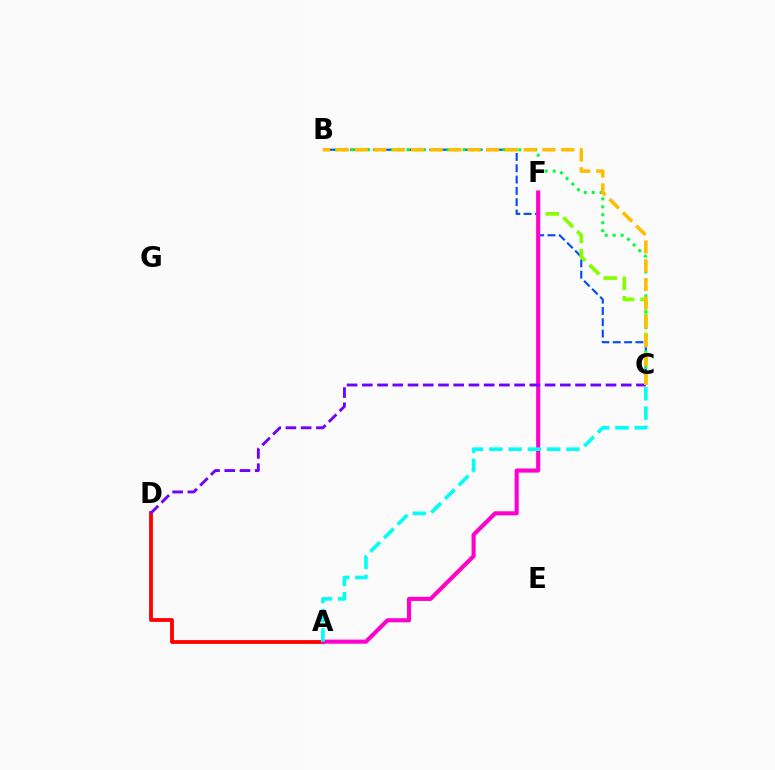{('B', 'C'): [{'color': '#004bff', 'line_style': 'dashed', 'thickness': 1.54}, {'color': '#00ff39', 'line_style': 'dotted', 'thickness': 2.16}, {'color': '#ffbd00', 'line_style': 'dashed', 'thickness': 2.55}], ('A', 'D'): [{'color': '#ff0000', 'line_style': 'solid', 'thickness': 2.74}], ('C', 'F'): [{'color': '#84ff00', 'line_style': 'dashed', 'thickness': 2.64}], ('A', 'F'): [{'color': '#ff00cf', 'line_style': 'solid', 'thickness': 2.95}], ('A', 'C'): [{'color': '#00fff6', 'line_style': 'dashed', 'thickness': 2.62}], ('C', 'D'): [{'color': '#7200ff', 'line_style': 'dashed', 'thickness': 2.07}]}